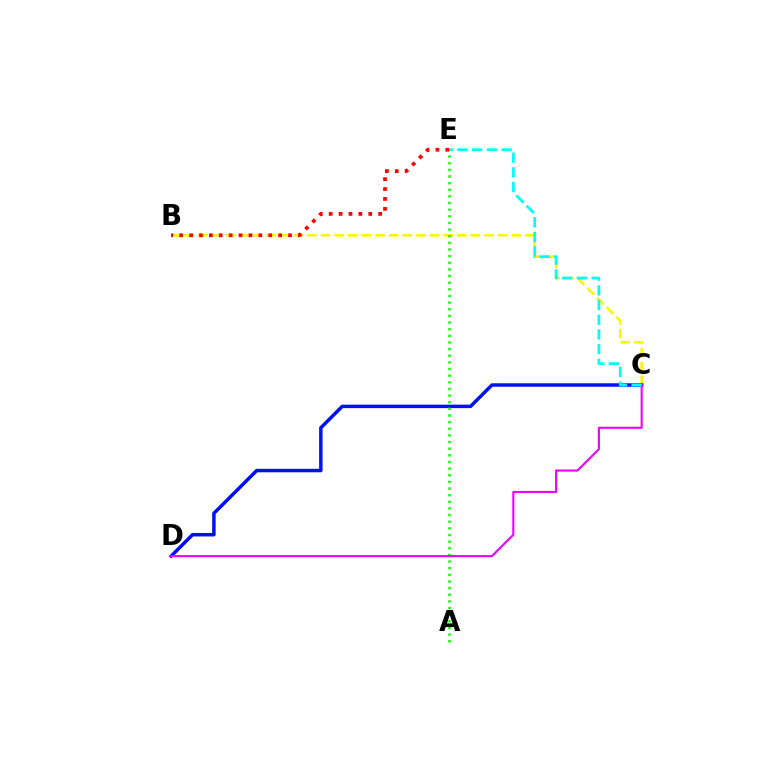{('B', 'C'): [{'color': '#fcf500', 'line_style': 'dashed', 'thickness': 1.85}], ('C', 'D'): [{'color': '#0010ff', 'line_style': 'solid', 'thickness': 2.5}, {'color': '#ee00ff', 'line_style': 'solid', 'thickness': 1.53}], ('A', 'E'): [{'color': '#08ff00', 'line_style': 'dotted', 'thickness': 1.8}], ('C', 'E'): [{'color': '#00fff6', 'line_style': 'dashed', 'thickness': 2.0}], ('B', 'E'): [{'color': '#ff0000', 'line_style': 'dotted', 'thickness': 2.69}]}